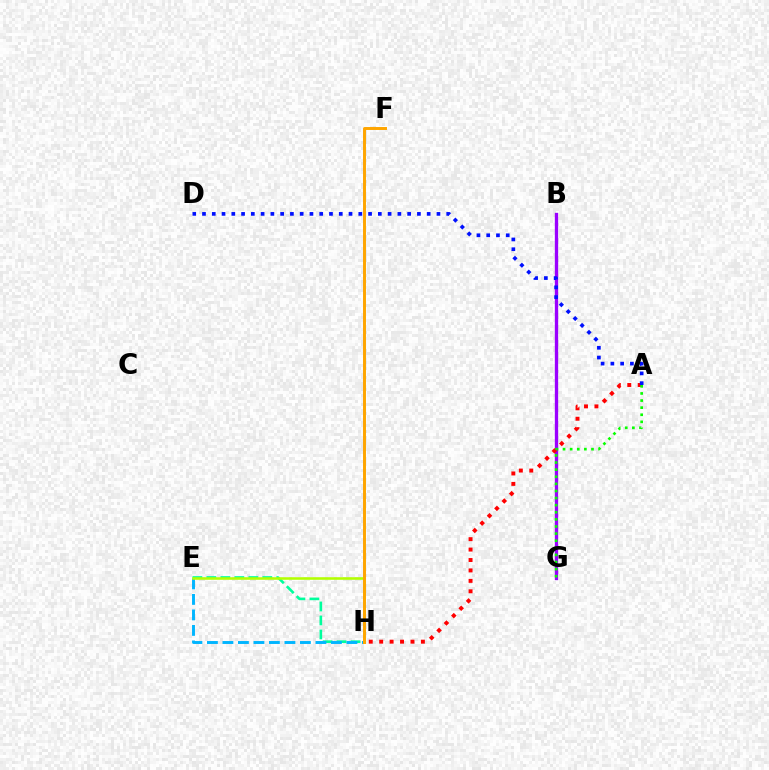{('B', 'G'): [{'color': '#ff00bd', 'line_style': 'dotted', 'thickness': 2.19}, {'color': '#9b00ff', 'line_style': 'solid', 'thickness': 2.39}], ('E', 'H'): [{'color': '#00ff9d', 'line_style': 'dashed', 'thickness': 1.9}, {'color': '#00b5ff', 'line_style': 'dashed', 'thickness': 2.11}, {'color': '#b3ff00', 'line_style': 'solid', 'thickness': 1.85}], ('A', 'H'): [{'color': '#ff0000', 'line_style': 'dotted', 'thickness': 2.83}], ('A', 'D'): [{'color': '#0010ff', 'line_style': 'dotted', 'thickness': 2.65}], ('F', 'H'): [{'color': '#ffa500', 'line_style': 'solid', 'thickness': 2.13}], ('A', 'G'): [{'color': '#08ff00', 'line_style': 'dotted', 'thickness': 1.93}]}